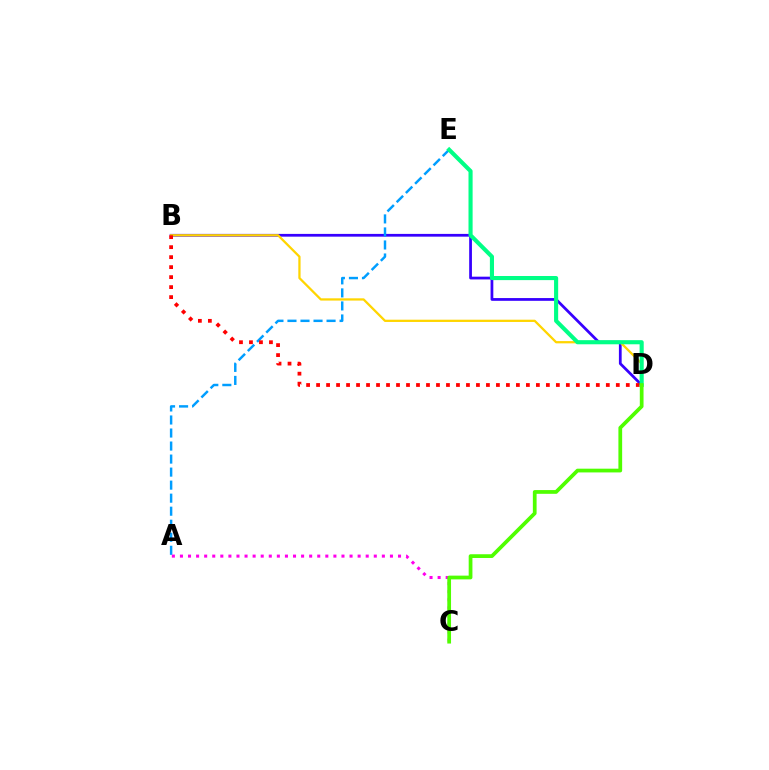{('B', 'D'): [{'color': '#3700ff', 'line_style': 'solid', 'thickness': 1.98}, {'color': '#ffd500', 'line_style': 'solid', 'thickness': 1.63}, {'color': '#ff0000', 'line_style': 'dotted', 'thickness': 2.71}], ('A', 'E'): [{'color': '#009eff', 'line_style': 'dashed', 'thickness': 1.77}], ('A', 'C'): [{'color': '#ff00ed', 'line_style': 'dotted', 'thickness': 2.19}], ('D', 'E'): [{'color': '#00ff86', 'line_style': 'solid', 'thickness': 2.96}], ('C', 'D'): [{'color': '#4fff00', 'line_style': 'solid', 'thickness': 2.69}]}